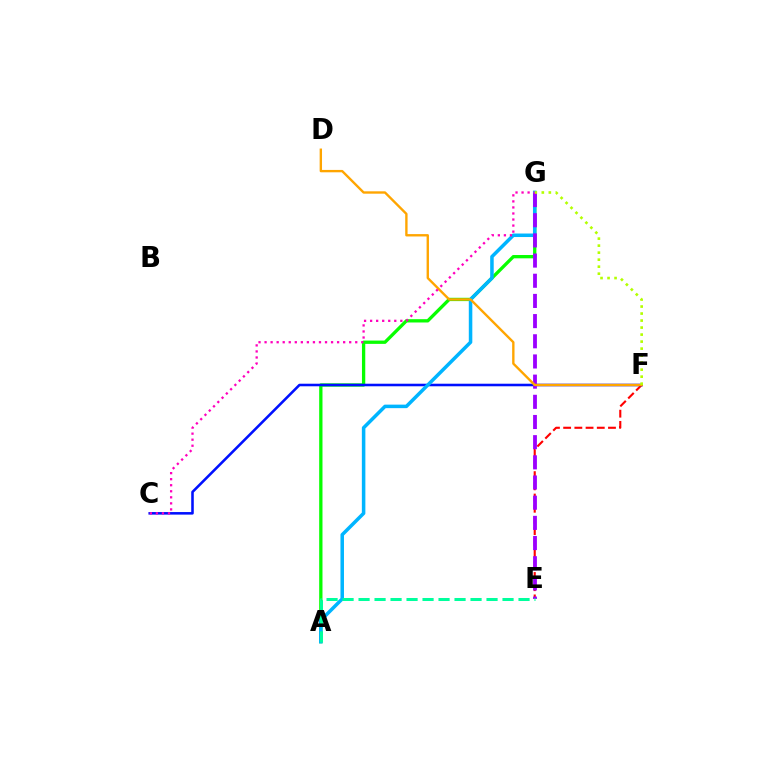{('E', 'F'): [{'color': '#ff0000', 'line_style': 'dashed', 'thickness': 1.52}], ('A', 'G'): [{'color': '#08ff00', 'line_style': 'solid', 'thickness': 2.38}, {'color': '#00b5ff', 'line_style': 'solid', 'thickness': 2.53}], ('C', 'F'): [{'color': '#0010ff', 'line_style': 'solid', 'thickness': 1.84}], ('E', 'G'): [{'color': '#9b00ff', 'line_style': 'dashed', 'thickness': 2.74}], ('D', 'F'): [{'color': '#ffa500', 'line_style': 'solid', 'thickness': 1.71}], ('F', 'G'): [{'color': '#b3ff00', 'line_style': 'dotted', 'thickness': 1.91}], ('A', 'E'): [{'color': '#00ff9d', 'line_style': 'dashed', 'thickness': 2.17}], ('C', 'G'): [{'color': '#ff00bd', 'line_style': 'dotted', 'thickness': 1.64}]}